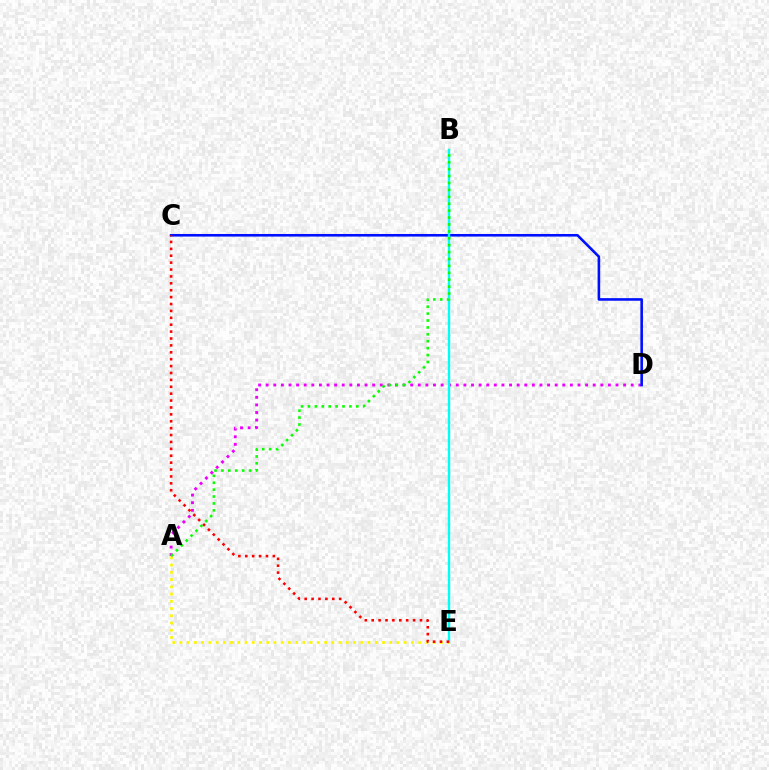{('A', 'D'): [{'color': '#ee00ff', 'line_style': 'dotted', 'thickness': 2.07}], ('C', 'D'): [{'color': '#0010ff', 'line_style': 'solid', 'thickness': 1.87}], ('B', 'E'): [{'color': '#00fff6', 'line_style': 'solid', 'thickness': 1.72}], ('A', 'E'): [{'color': '#fcf500', 'line_style': 'dotted', 'thickness': 1.97}], ('C', 'E'): [{'color': '#ff0000', 'line_style': 'dotted', 'thickness': 1.87}], ('A', 'B'): [{'color': '#08ff00', 'line_style': 'dotted', 'thickness': 1.88}]}